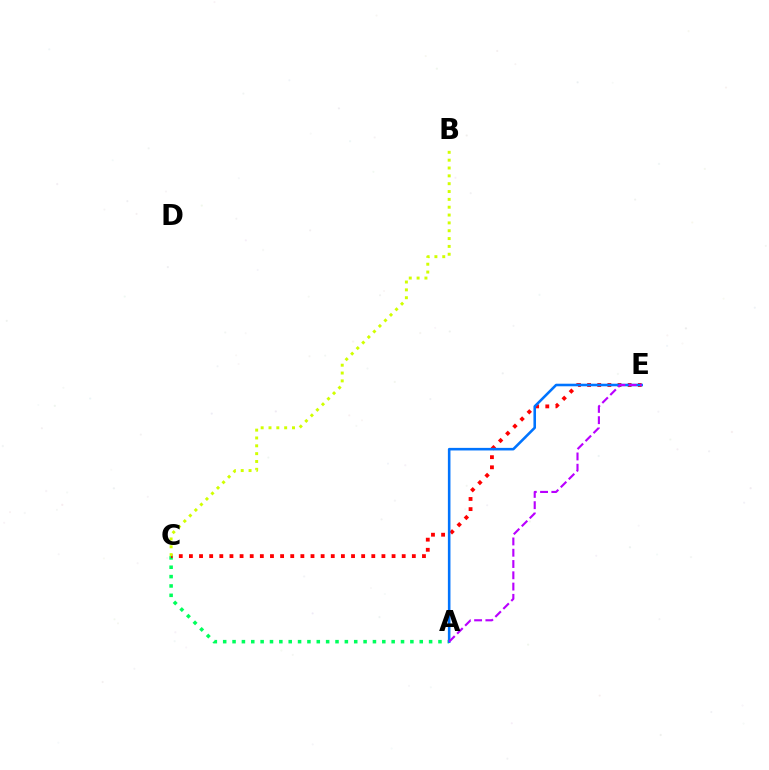{('A', 'C'): [{'color': '#00ff5c', 'line_style': 'dotted', 'thickness': 2.54}], ('C', 'E'): [{'color': '#ff0000', 'line_style': 'dotted', 'thickness': 2.75}], ('B', 'C'): [{'color': '#d1ff00', 'line_style': 'dotted', 'thickness': 2.13}], ('A', 'E'): [{'color': '#0074ff', 'line_style': 'solid', 'thickness': 1.86}, {'color': '#b900ff', 'line_style': 'dashed', 'thickness': 1.53}]}